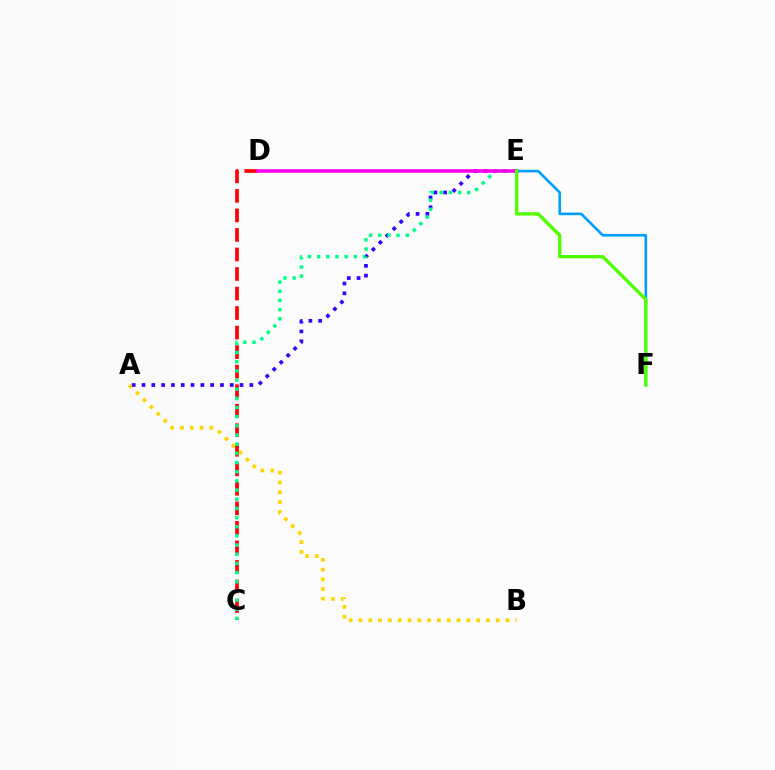{('A', 'B'): [{'color': '#ffd500', 'line_style': 'dotted', 'thickness': 2.66}], ('C', 'D'): [{'color': '#ff0000', 'line_style': 'dashed', 'thickness': 2.65}], ('A', 'E'): [{'color': '#3700ff', 'line_style': 'dotted', 'thickness': 2.66}], ('C', 'E'): [{'color': '#00ff86', 'line_style': 'dotted', 'thickness': 2.49}], ('D', 'E'): [{'color': '#ff00ed', 'line_style': 'solid', 'thickness': 2.55}], ('E', 'F'): [{'color': '#009eff', 'line_style': 'solid', 'thickness': 1.89}, {'color': '#4fff00', 'line_style': 'solid', 'thickness': 2.4}]}